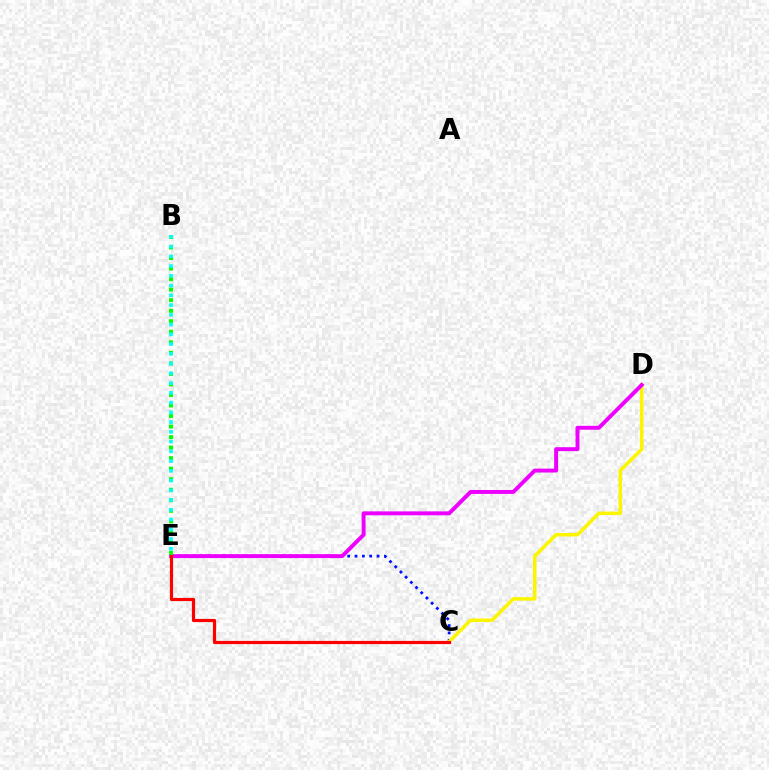{('C', 'E'): [{'color': '#0010ff', 'line_style': 'dotted', 'thickness': 2.0}, {'color': '#ff0000', 'line_style': 'solid', 'thickness': 2.29}], ('C', 'D'): [{'color': '#fcf500', 'line_style': 'solid', 'thickness': 2.54}], ('D', 'E'): [{'color': '#ee00ff', 'line_style': 'solid', 'thickness': 2.83}], ('B', 'E'): [{'color': '#08ff00', 'line_style': 'dotted', 'thickness': 2.86}, {'color': '#00fff6', 'line_style': 'dotted', 'thickness': 2.65}]}